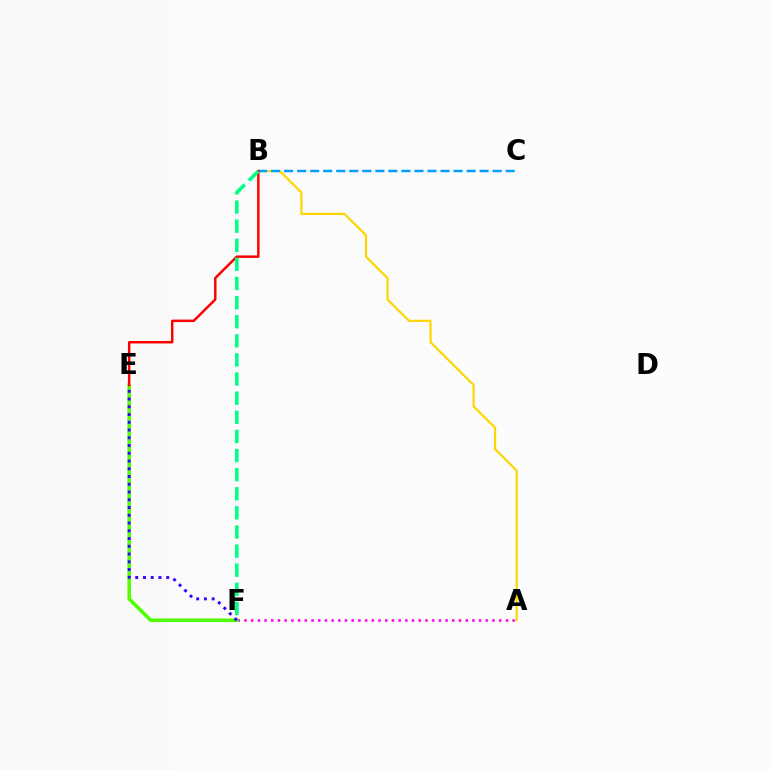{('A', 'B'): [{'color': '#ffd500', 'line_style': 'solid', 'thickness': 1.57}], ('B', 'C'): [{'color': '#009eff', 'line_style': 'dashed', 'thickness': 1.77}], ('A', 'F'): [{'color': '#ff00ed', 'line_style': 'dotted', 'thickness': 1.82}], ('E', 'F'): [{'color': '#4fff00', 'line_style': 'solid', 'thickness': 2.54}, {'color': '#3700ff', 'line_style': 'dotted', 'thickness': 2.11}], ('B', 'E'): [{'color': '#ff0000', 'line_style': 'solid', 'thickness': 1.78}], ('B', 'F'): [{'color': '#00ff86', 'line_style': 'dashed', 'thickness': 2.6}]}